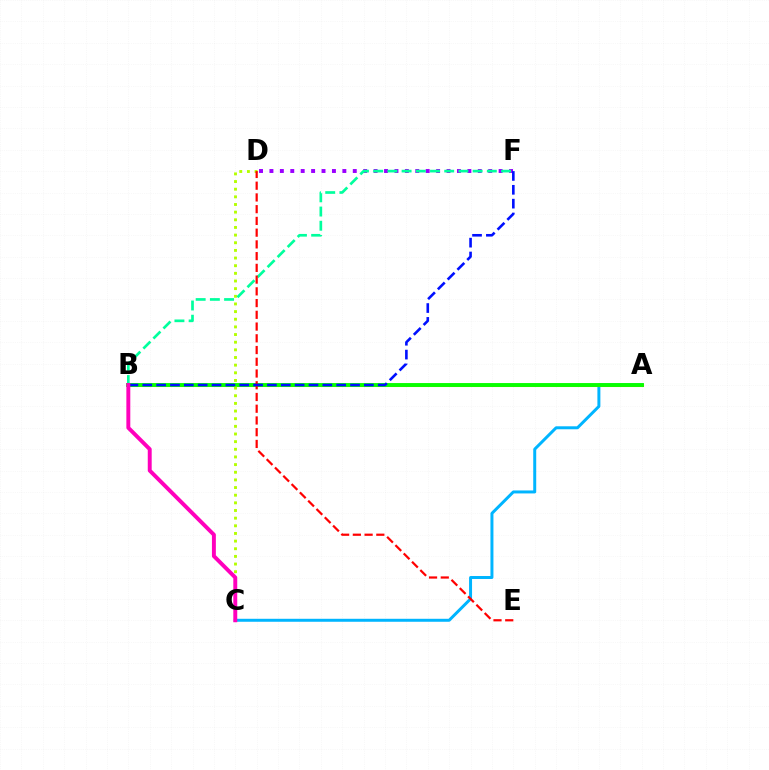{('A', 'C'): [{'color': '#00b5ff', 'line_style': 'solid', 'thickness': 2.14}], ('A', 'B'): [{'color': '#ffa500', 'line_style': 'solid', 'thickness': 2.2}, {'color': '#08ff00', 'line_style': 'solid', 'thickness': 2.79}], ('C', 'D'): [{'color': '#b3ff00', 'line_style': 'dotted', 'thickness': 2.08}], ('D', 'F'): [{'color': '#9b00ff', 'line_style': 'dotted', 'thickness': 2.83}], ('B', 'F'): [{'color': '#00ff9d', 'line_style': 'dashed', 'thickness': 1.93}, {'color': '#0010ff', 'line_style': 'dashed', 'thickness': 1.88}], ('D', 'E'): [{'color': '#ff0000', 'line_style': 'dashed', 'thickness': 1.59}], ('B', 'C'): [{'color': '#ff00bd', 'line_style': 'solid', 'thickness': 2.83}]}